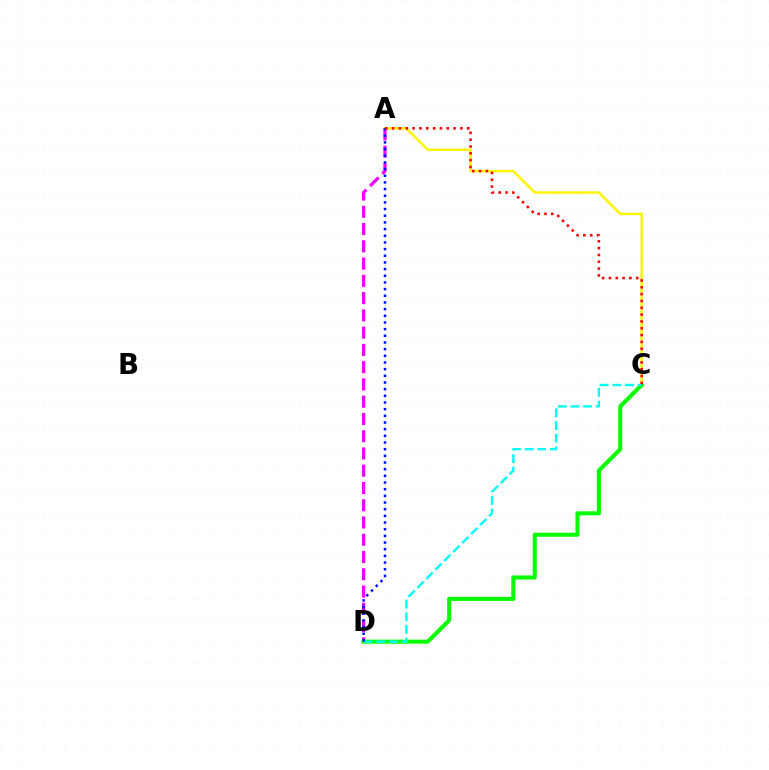{('A', 'C'): [{'color': '#fcf500', 'line_style': 'solid', 'thickness': 1.76}, {'color': '#ff0000', 'line_style': 'dotted', 'thickness': 1.86}], ('A', 'D'): [{'color': '#ee00ff', 'line_style': 'dashed', 'thickness': 2.34}, {'color': '#0010ff', 'line_style': 'dotted', 'thickness': 1.81}], ('C', 'D'): [{'color': '#08ff00', 'line_style': 'solid', 'thickness': 2.94}, {'color': '#00fff6', 'line_style': 'dashed', 'thickness': 1.72}]}